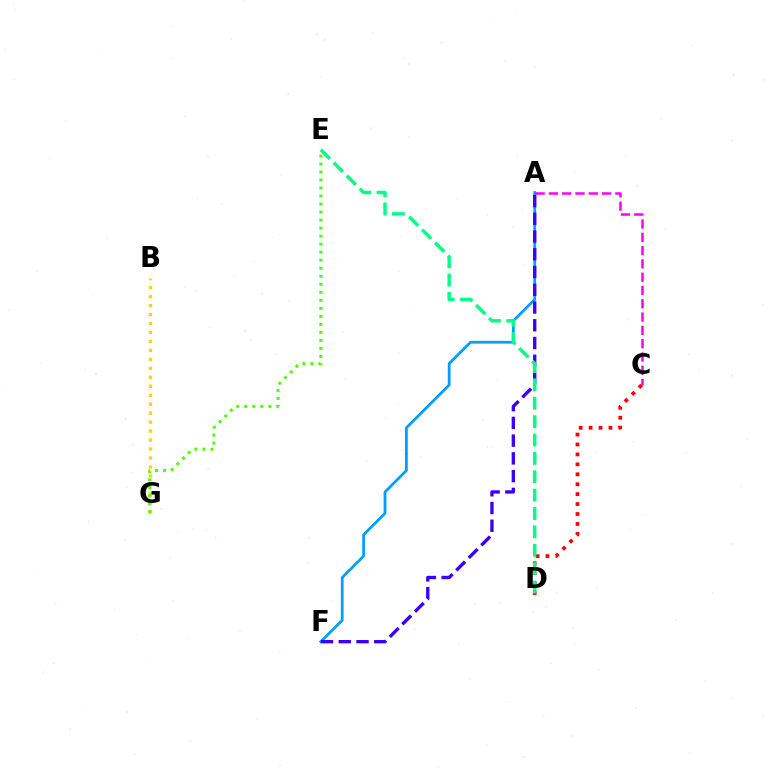{('A', 'F'): [{'color': '#009eff', 'line_style': 'solid', 'thickness': 1.99}, {'color': '#3700ff', 'line_style': 'dashed', 'thickness': 2.41}], ('B', 'G'): [{'color': '#ffd500', 'line_style': 'dotted', 'thickness': 2.44}], ('C', 'D'): [{'color': '#ff0000', 'line_style': 'dotted', 'thickness': 2.7}], ('D', 'E'): [{'color': '#00ff86', 'line_style': 'dashed', 'thickness': 2.5}], ('A', 'C'): [{'color': '#ff00ed', 'line_style': 'dashed', 'thickness': 1.81}], ('E', 'G'): [{'color': '#4fff00', 'line_style': 'dotted', 'thickness': 2.18}]}